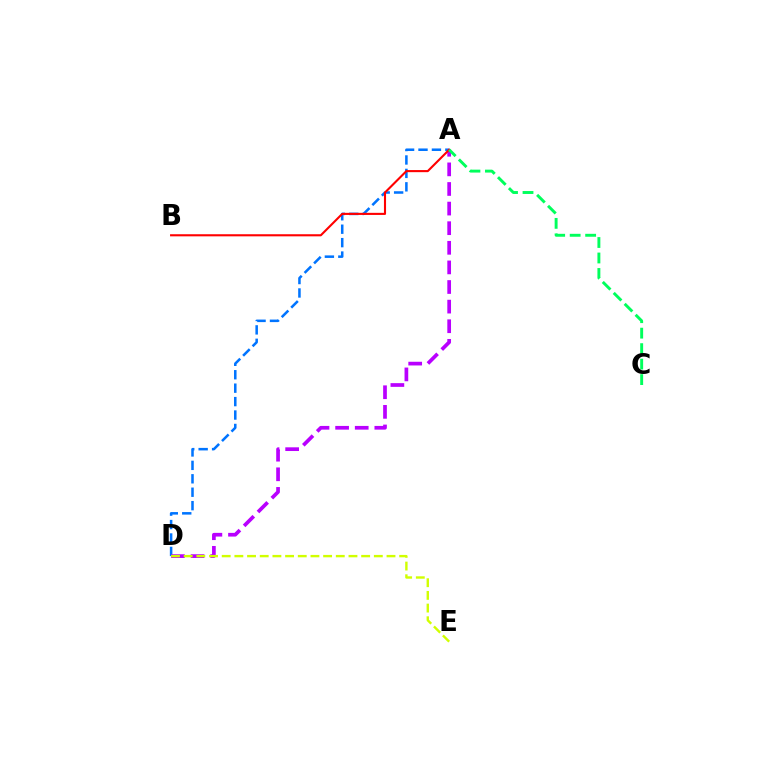{('A', 'D'): [{'color': '#0074ff', 'line_style': 'dashed', 'thickness': 1.82}, {'color': '#b900ff', 'line_style': 'dashed', 'thickness': 2.66}], ('A', 'B'): [{'color': '#ff0000', 'line_style': 'solid', 'thickness': 1.52}], ('D', 'E'): [{'color': '#d1ff00', 'line_style': 'dashed', 'thickness': 1.72}], ('A', 'C'): [{'color': '#00ff5c', 'line_style': 'dashed', 'thickness': 2.1}]}